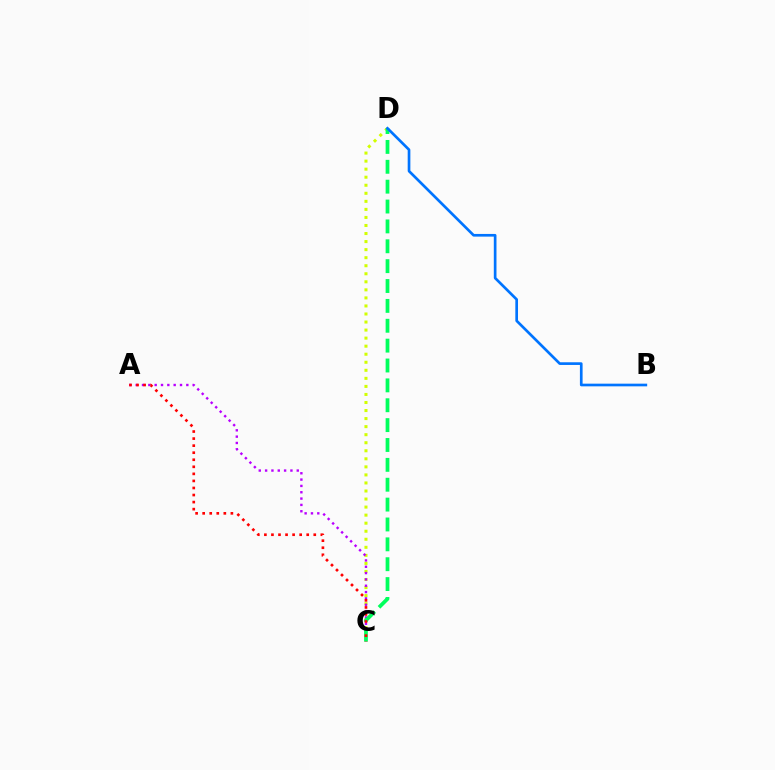{('C', 'D'): [{'color': '#d1ff00', 'line_style': 'dotted', 'thickness': 2.19}, {'color': '#00ff5c', 'line_style': 'dashed', 'thickness': 2.7}], ('A', 'C'): [{'color': '#b900ff', 'line_style': 'dotted', 'thickness': 1.72}, {'color': '#ff0000', 'line_style': 'dotted', 'thickness': 1.92}], ('B', 'D'): [{'color': '#0074ff', 'line_style': 'solid', 'thickness': 1.93}]}